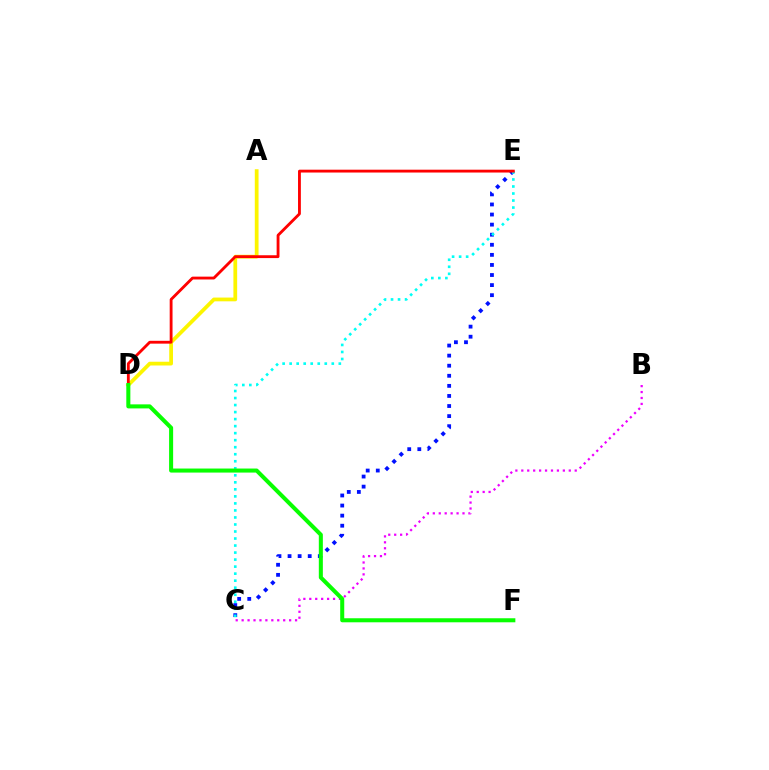{('C', 'E'): [{'color': '#0010ff', 'line_style': 'dotted', 'thickness': 2.74}, {'color': '#00fff6', 'line_style': 'dotted', 'thickness': 1.91}], ('A', 'D'): [{'color': '#fcf500', 'line_style': 'solid', 'thickness': 2.7}], ('D', 'E'): [{'color': '#ff0000', 'line_style': 'solid', 'thickness': 2.04}], ('B', 'C'): [{'color': '#ee00ff', 'line_style': 'dotted', 'thickness': 1.61}], ('D', 'F'): [{'color': '#08ff00', 'line_style': 'solid', 'thickness': 2.91}]}